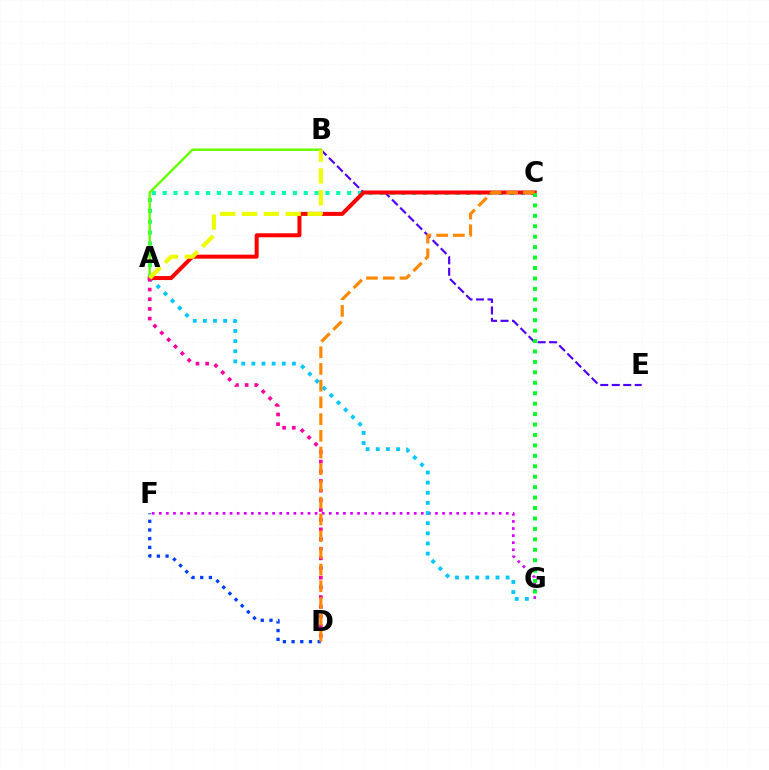{('A', 'C'): [{'color': '#00ffaf', 'line_style': 'dotted', 'thickness': 2.95}, {'color': '#ff0000', 'line_style': 'solid', 'thickness': 2.89}], ('F', 'G'): [{'color': '#d600ff', 'line_style': 'dotted', 'thickness': 1.92}], ('B', 'E'): [{'color': '#4f00ff', 'line_style': 'dashed', 'thickness': 1.56}], ('D', 'F'): [{'color': '#003fff', 'line_style': 'dotted', 'thickness': 2.36}], ('A', 'G'): [{'color': '#00c7ff', 'line_style': 'dotted', 'thickness': 2.75}], ('A', 'B'): [{'color': '#66ff00', 'line_style': 'solid', 'thickness': 1.74}, {'color': '#eeff00', 'line_style': 'dashed', 'thickness': 2.97}], ('A', 'D'): [{'color': '#ff00a0', 'line_style': 'dotted', 'thickness': 2.63}], ('C', 'G'): [{'color': '#00ff27', 'line_style': 'dotted', 'thickness': 2.84}], ('C', 'D'): [{'color': '#ff8800', 'line_style': 'dashed', 'thickness': 2.27}]}